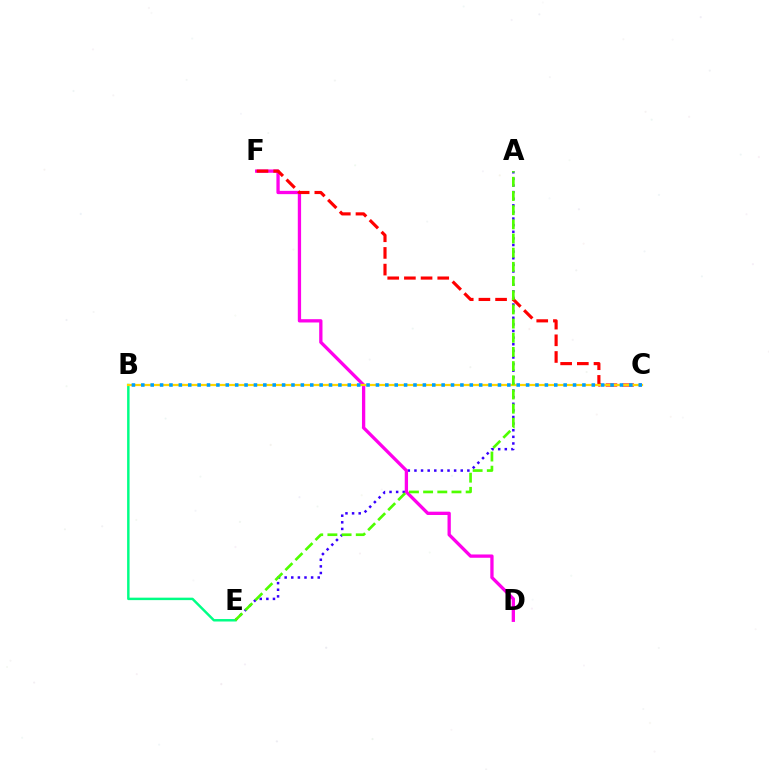{('A', 'E'): [{'color': '#3700ff', 'line_style': 'dotted', 'thickness': 1.8}, {'color': '#4fff00', 'line_style': 'dashed', 'thickness': 1.93}], ('B', 'E'): [{'color': '#00ff86', 'line_style': 'solid', 'thickness': 1.77}], ('D', 'F'): [{'color': '#ff00ed', 'line_style': 'solid', 'thickness': 2.37}], ('C', 'F'): [{'color': '#ff0000', 'line_style': 'dashed', 'thickness': 2.27}], ('B', 'C'): [{'color': '#ffd500', 'line_style': 'solid', 'thickness': 1.6}, {'color': '#009eff', 'line_style': 'dotted', 'thickness': 2.55}]}